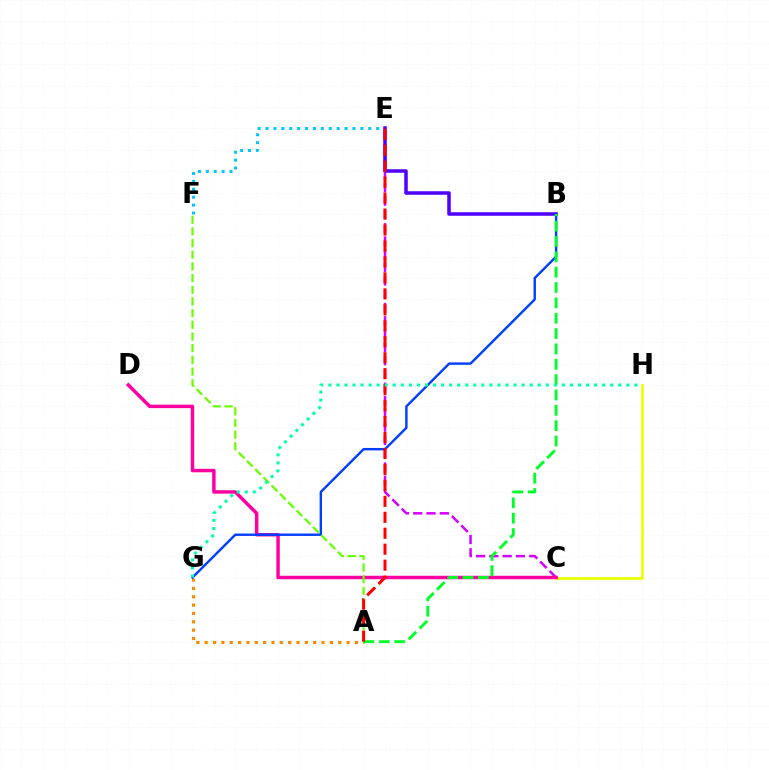{('E', 'F'): [{'color': '#00c7ff', 'line_style': 'dotted', 'thickness': 2.15}], ('A', 'G'): [{'color': '#ff8800', 'line_style': 'dotted', 'thickness': 2.27}], ('C', 'H'): [{'color': '#eeff00', 'line_style': 'solid', 'thickness': 1.92}], ('C', 'E'): [{'color': '#d600ff', 'line_style': 'dashed', 'thickness': 1.81}], ('C', 'D'): [{'color': '#ff00a0', 'line_style': 'solid', 'thickness': 2.49}], ('B', 'G'): [{'color': '#003fff', 'line_style': 'solid', 'thickness': 1.74}], ('B', 'E'): [{'color': '#4f00ff', 'line_style': 'solid', 'thickness': 2.54}], ('A', 'F'): [{'color': '#66ff00', 'line_style': 'dashed', 'thickness': 1.59}], ('A', 'B'): [{'color': '#00ff27', 'line_style': 'dashed', 'thickness': 2.09}], ('A', 'E'): [{'color': '#ff0000', 'line_style': 'dashed', 'thickness': 2.17}], ('G', 'H'): [{'color': '#00ffaf', 'line_style': 'dotted', 'thickness': 2.19}]}